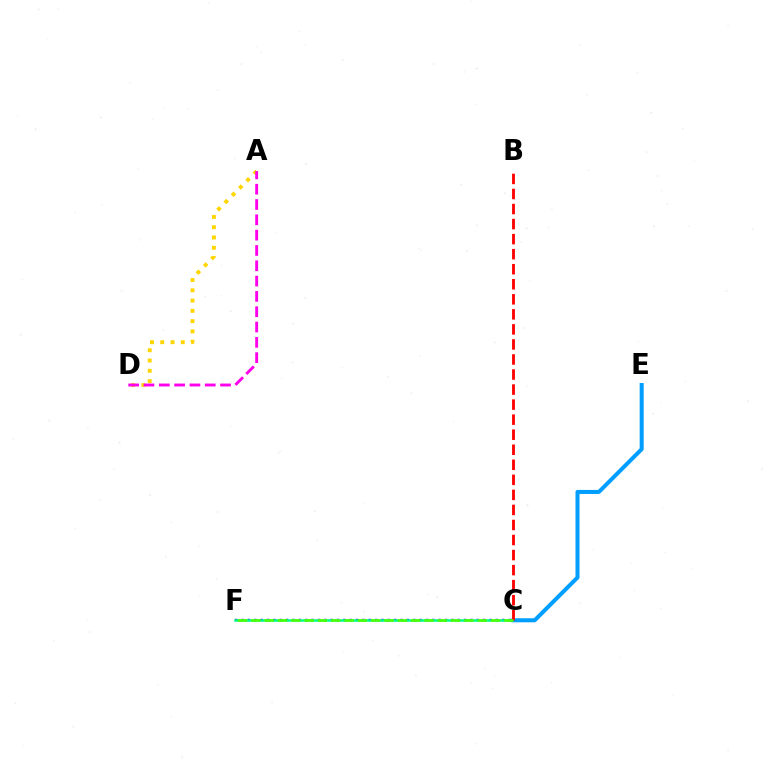{('C', 'F'): [{'color': '#3700ff', 'line_style': 'dotted', 'thickness': 1.73}, {'color': '#00ff86', 'line_style': 'solid', 'thickness': 1.8}, {'color': '#4fff00', 'line_style': 'dashed', 'thickness': 1.81}], ('C', 'E'): [{'color': '#009eff', 'line_style': 'solid', 'thickness': 2.89}], ('B', 'C'): [{'color': '#ff0000', 'line_style': 'dashed', 'thickness': 2.04}], ('A', 'D'): [{'color': '#ffd500', 'line_style': 'dotted', 'thickness': 2.79}, {'color': '#ff00ed', 'line_style': 'dashed', 'thickness': 2.08}]}